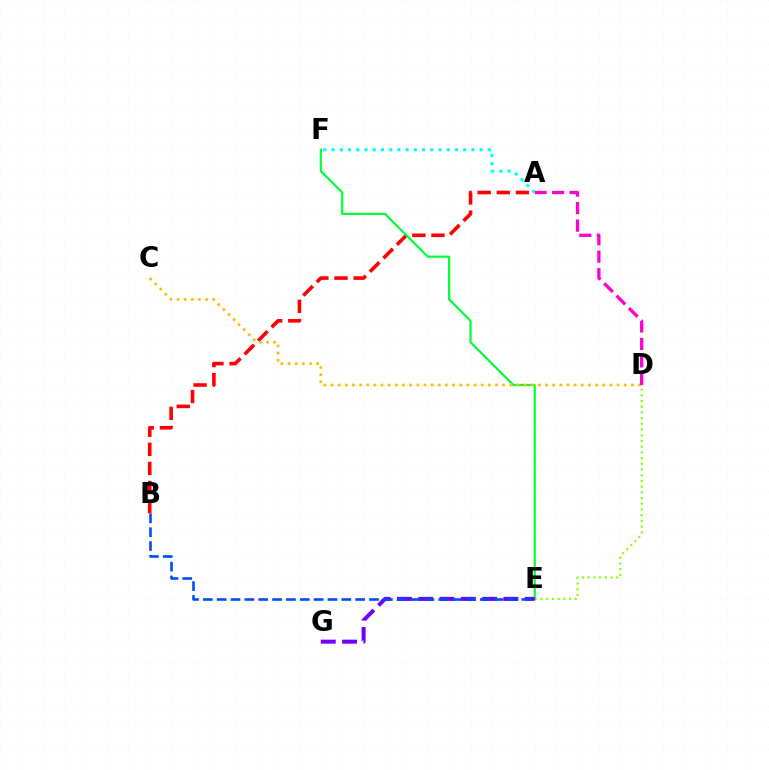{('D', 'E'): [{'color': '#84ff00', 'line_style': 'dotted', 'thickness': 1.55}], ('A', 'B'): [{'color': '#ff0000', 'line_style': 'dashed', 'thickness': 2.6}], ('E', 'F'): [{'color': '#00ff39', 'line_style': 'solid', 'thickness': 1.58}], ('A', 'F'): [{'color': '#00fff6', 'line_style': 'dotted', 'thickness': 2.24}], ('C', 'D'): [{'color': '#ffbd00', 'line_style': 'dotted', 'thickness': 1.94}], ('A', 'D'): [{'color': '#ff00cf', 'line_style': 'dashed', 'thickness': 2.38}], ('E', 'G'): [{'color': '#7200ff', 'line_style': 'dashed', 'thickness': 2.89}], ('B', 'E'): [{'color': '#004bff', 'line_style': 'dashed', 'thickness': 1.88}]}